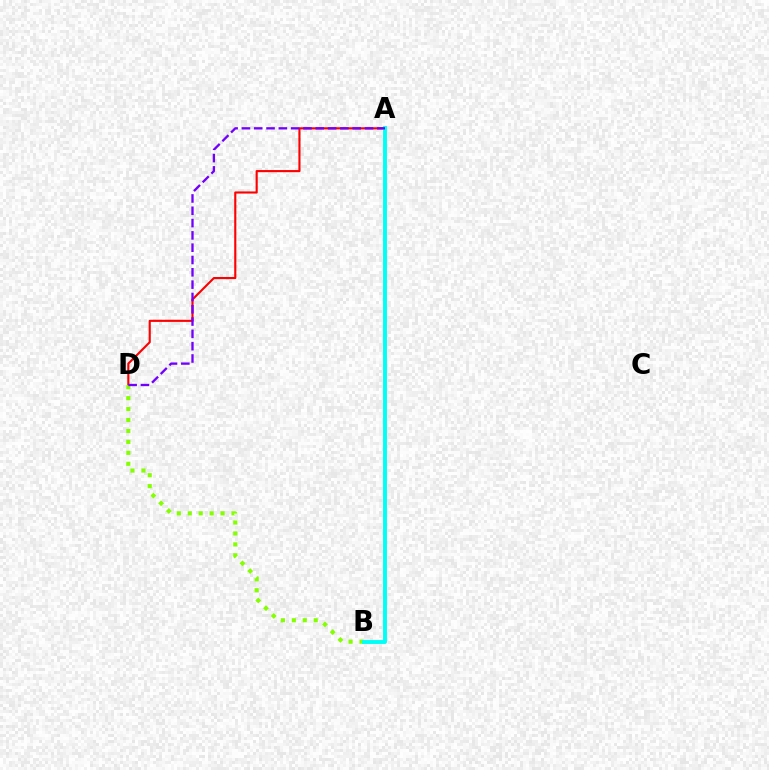{('A', 'D'): [{'color': '#ff0000', 'line_style': 'solid', 'thickness': 1.53}, {'color': '#7200ff', 'line_style': 'dashed', 'thickness': 1.67}], ('B', 'D'): [{'color': '#84ff00', 'line_style': 'dotted', 'thickness': 2.97}], ('A', 'B'): [{'color': '#00fff6', 'line_style': 'solid', 'thickness': 2.8}]}